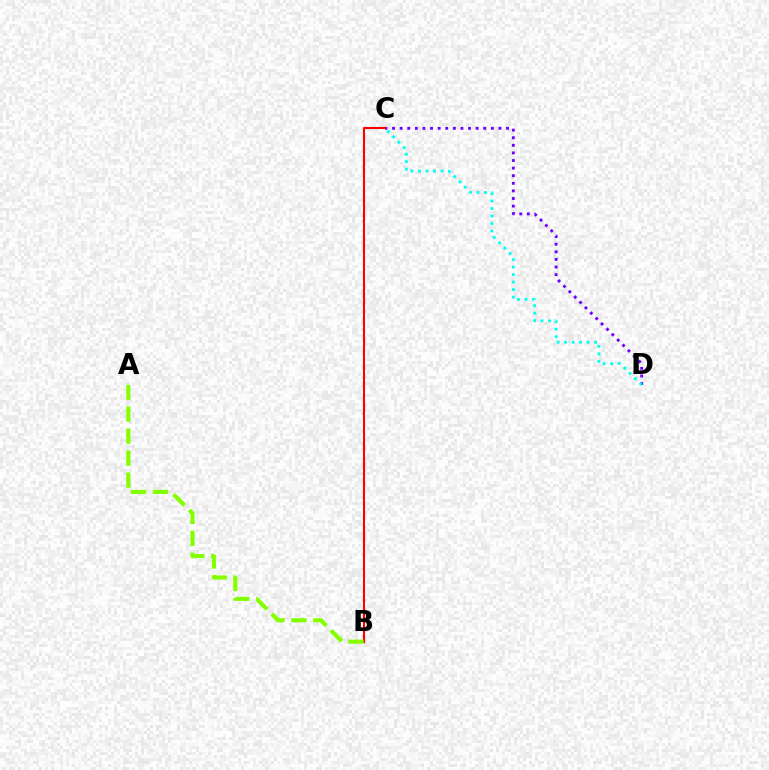{('C', 'D'): [{'color': '#7200ff', 'line_style': 'dotted', 'thickness': 2.06}, {'color': '#00fff6', 'line_style': 'dotted', 'thickness': 2.04}], ('B', 'C'): [{'color': '#ff0000', 'line_style': 'solid', 'thickness': 1.5}], ('A', 'B'): [{'color': '#84ff00', 'line_style': 'dashed', 'thickness': 2.99}]}